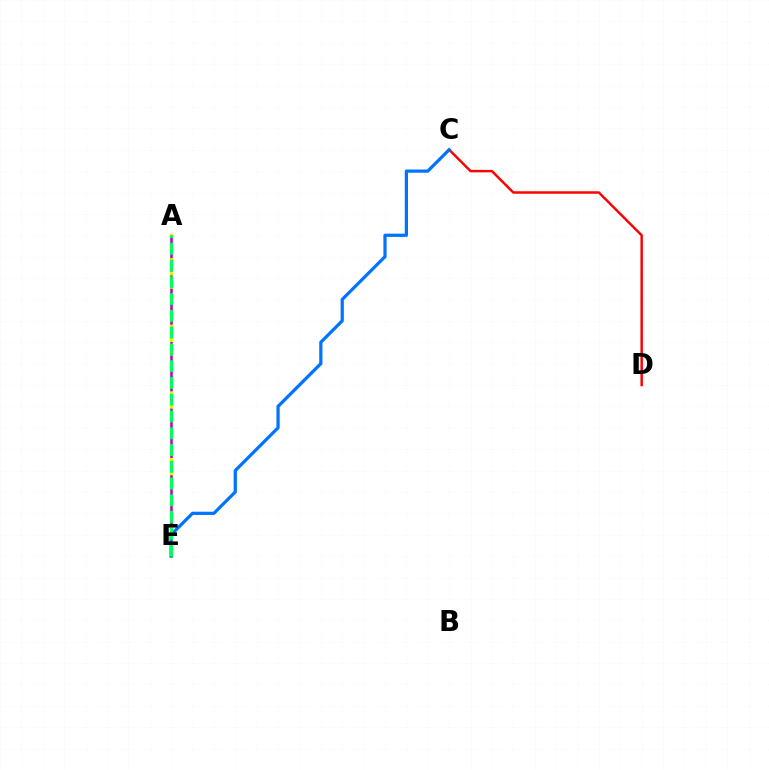{('C', 'D'): [{'color': '#ff0000', 'line_style': 'solid', 'thickness': 1.77}], ('A', 'E'): [{'color': '#d1ff00', 'line_style': 'solid', 'thickness': 2.34}, {'color': '#b900ff', 'line_style': 'dashed', 'thickness': 1.81}, {'color': '#00ff5c', 'line_style': 'dashed', 'thickness': 2.28}], ('C', 'E'): [{'color': '#0074ff', 'line_style': 'solid', 'thickness': 2.32}]}